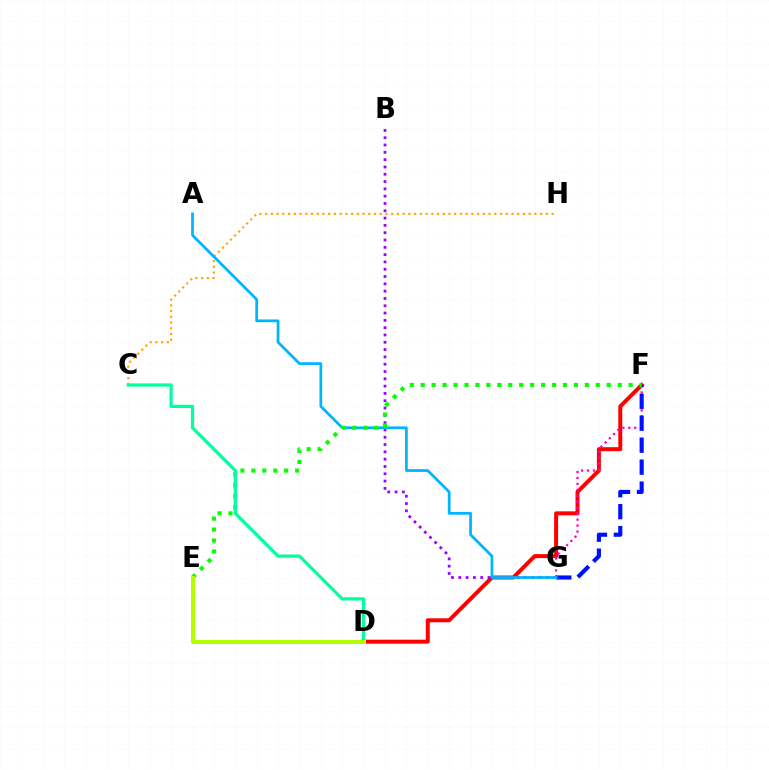{('C', 'H'): [{'color': '#ffa500', 'line_style': 'dotted', 'thickness': 1.56}], ('D', 'F'): [{'color': '#ff0000', 'line_style': 'solid', 'thickness': 2.86}], ('B', 'G'): [{'color': '#9b00ff', 'line_style': 'dotted', 'thickness': 1.98}], ('F', 'G'): [{'color': '#ff00bd', 'line_style': 'dotted', 'thickness': 1.62}, {'color': '#0010ff', 'line_style': 'dashed', 'thickness': 2.98}], ('A', 'G'): [{'color': '#00b5ff', 'line_style': 'solid', 'thickness': 1.98}], ('E', 'F'): [{'color': '#08ff00', 'line_style': 'dotted', 'thickness': 2.97}], ('C', 'D'): [{'color': '#00ff9d', 'line_style': 'solid', 'thickness': 2.32}], ('D', 'E'): [{'color': '#b3ff00', 'line_style': 'solid', 'thickness': 2.88}]}